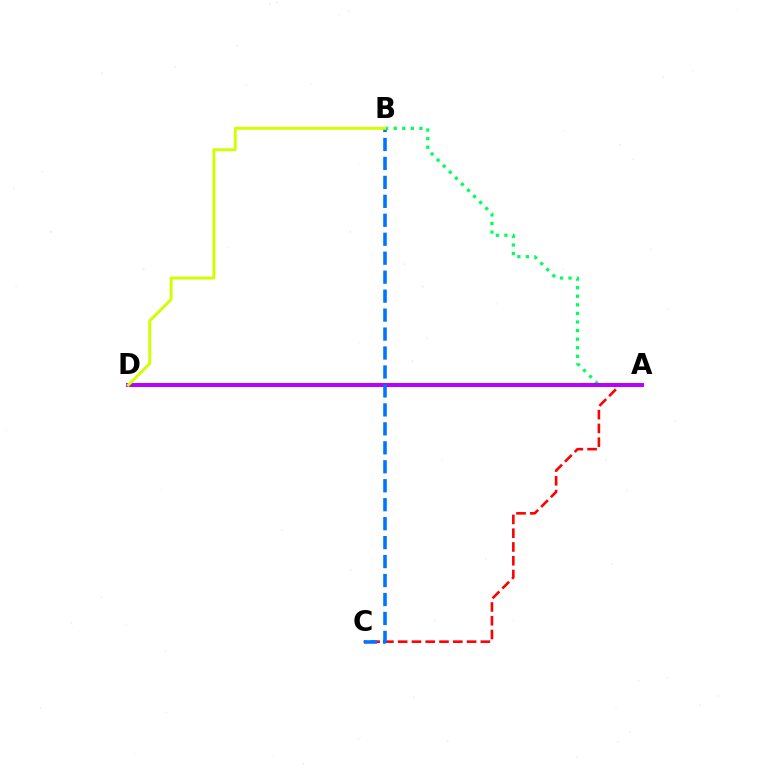{('A', 'B'): [{'color': '#00ff5c', 'line_style': 'dotted', 'thickness': 2.33}], ('A', 'C'): [{'color': '#ff0000', 'line_style': 'dashed', 'thickness': 1.87}], ('A', 'D'): [{'color': '#b900ff', 'line_style': 'solid', 'thickness': 2.86}], ('B', 'C'): [{'color': '#0074ff', 'line_style': 'dashed', 'thickness': 2.58}], ('B', 'D'): [{'color': '#d1ff00', 'line_style': 'solid', 'thickness': 2.1}]}